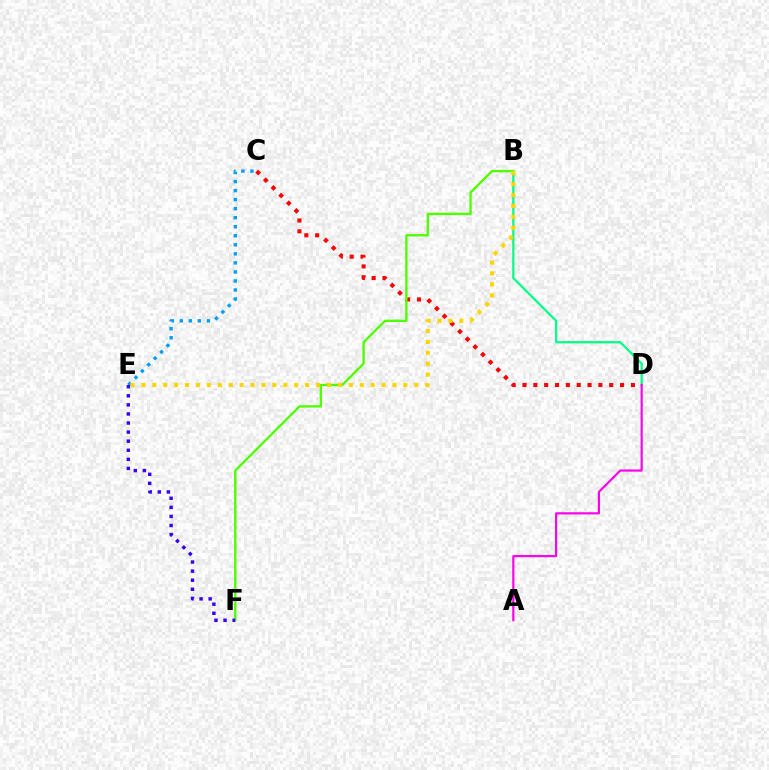{('C', 'D'): [{'color': '#ff0000', 'line_style': 'dotted', 'thickness': 2.95}], ('B', 'D'): [{'color': '#00ff86', 'line_style': 'solid', 'thickness': 1.61}], ('C', 'E'): [{'color': '#009eff', 'line_style': 'dotted', 'thickness': 2.46}], ('B', 'F'): [{'color': '#4fff00', 'line_style': 'solid', 'thickness': 1.69}], ('E', 'F'): [{'color': '#3700ff', 'line_style': 'dotted', 'thickness': 2.47}], ('B', 'E'): [{'color': '#ffd500', 'line_style': 'dotted', 'thickness': 2.97}], ('A', 'D'): [{'color': '#ff00ed', 'line_style': 'solid', 'thickness': 1.57}]}